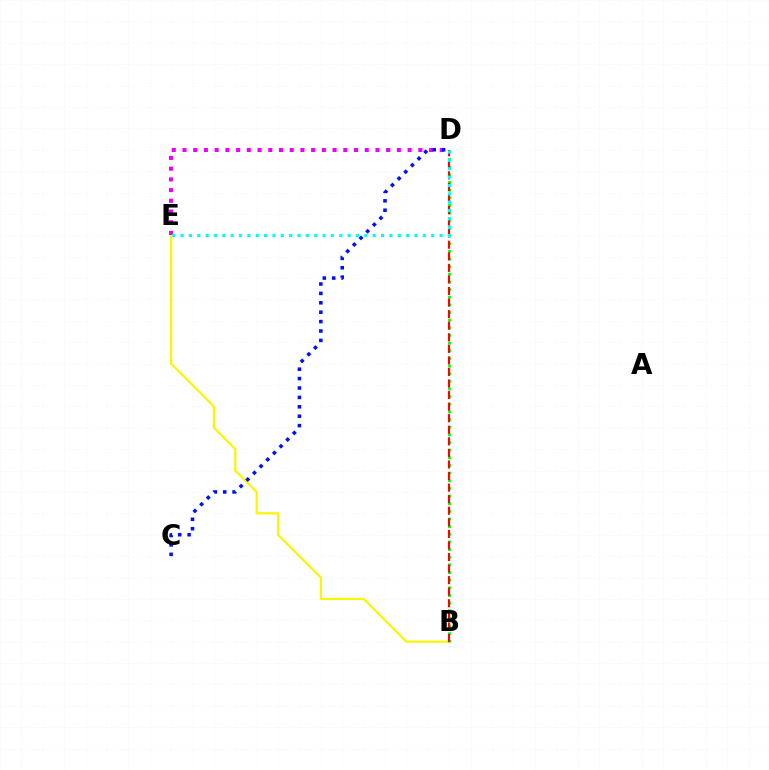{('B', 'E'): [{'color': '#fcf500', 'line_style': 'solid', 'thickness': 1.58}], ('B', 'D'): [{'color': '#08ff00', 'line_style': 'dotted', 'thickness': 2.08}, {'color': '#ff0000', 'line_style': 'dashed', 'thickness': 1.57}], ('D', 'E'): [{'color': '#ee00ff', 'line_style': 'dotted', 'thickness': 2.91}, {'color': '#00fff6', 'line_style': 'dotted', 'thickness': 2.27}], ('C', 'D'): [{'color': '#0010ff', 'line_style': 'dotted', 'thickness': 2.56}]}